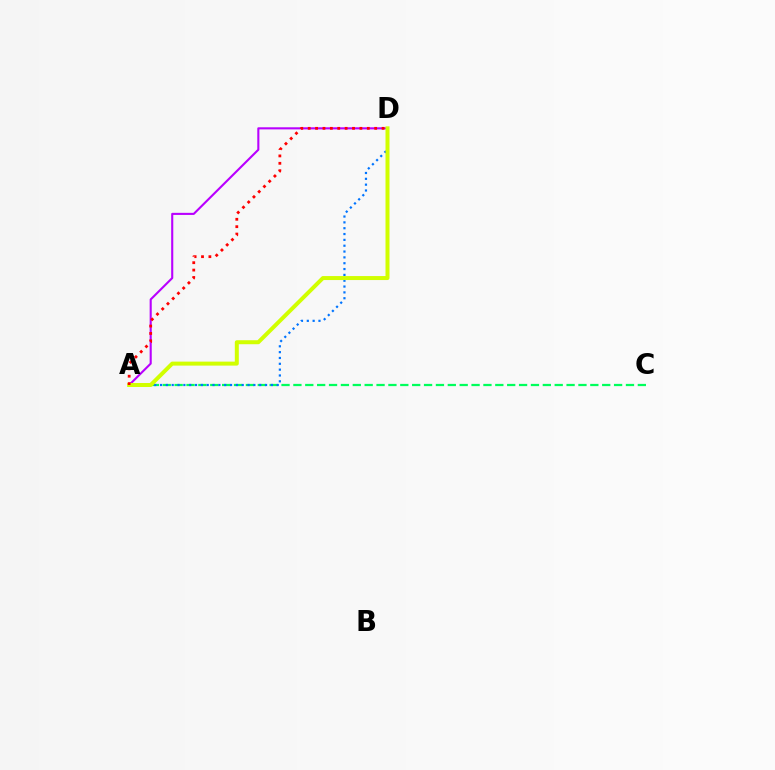{('A', 'C'): [{'color': '#00ff5c', 'line_style': 'dashed', 'thickness': 1.61}], ('A', 'D'): [{'color': '#b900ff', 'line_style': 'solid', 'thickness': 1.51}, {'color': '#0074ff', 'line_style': 'dotted', 'thickness': 1.59}, {'color': '#d1ff00', 'line_style': 'solid', 'thickness': 2.87}, {'color': '#ff0000', 'line_style': 'dotted', 'thickness': 2.01}]}